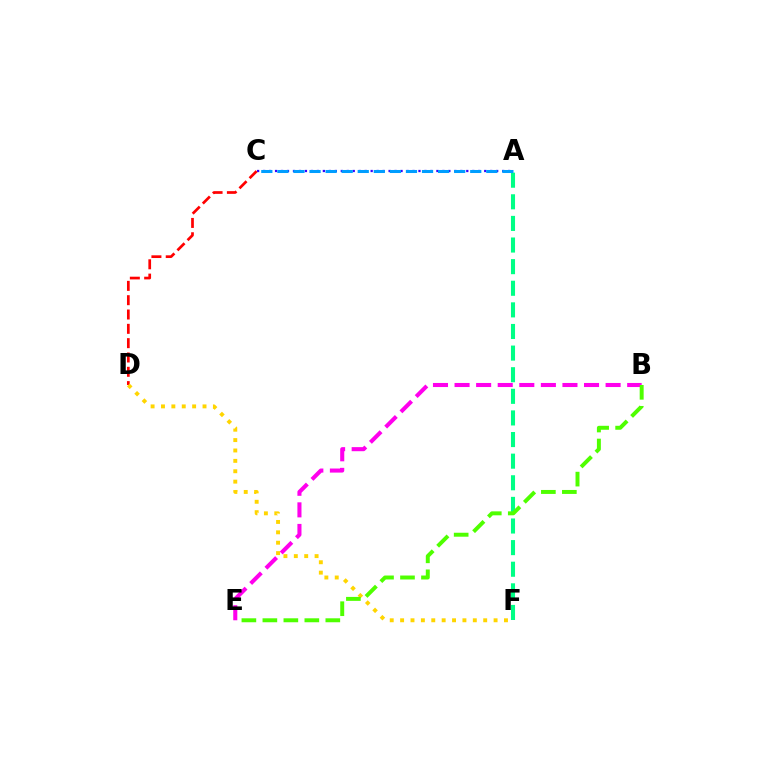{('A', 'F'): [{'color': '#00ff86', 'line_style': 'dashed', 'thickness': 2.94}], ('B', 'E'): [{'color': '#ff00ed', 'line_style': 'dashed', 'thickness': 2.93}, {'color': '#4fff00', 'line_style': 'dashed', 'thickness': 2.85}], ('A', 'C'): [{'color': '#3700ff', 'line_style': 'dotted', 'thickness': 1.62}, {'color': '#009eff', 'line_style': 'dashed', 'thickness': 2.18}], ('C', 'D'): [{'color': '#ff0000', 'line_style': 'dashed', 'thickness': 1.95}], ('D', 'F'): [{'color': '#ffd500', 'line_style': 'dotted', 'thickness': 2.82}]}